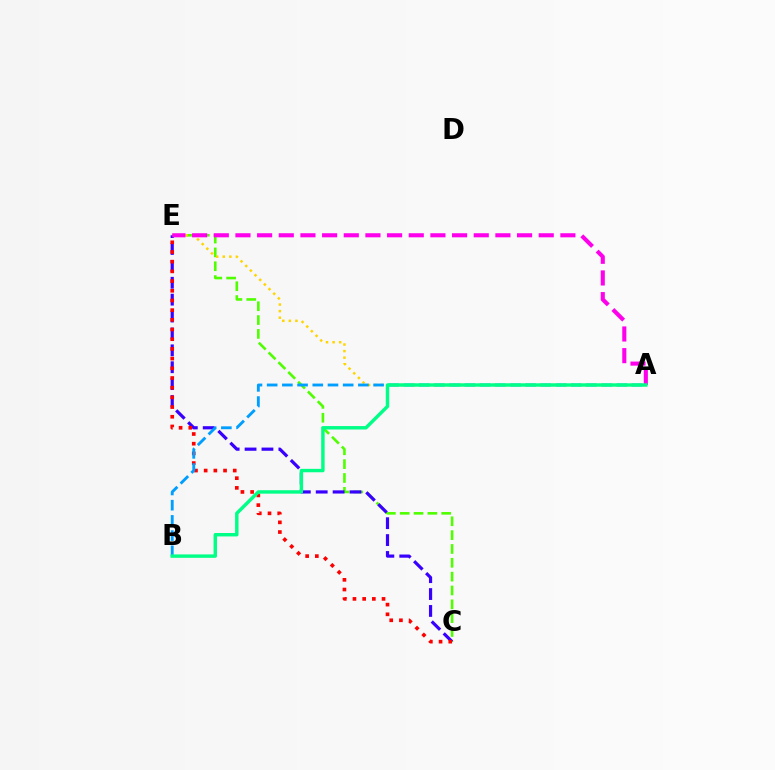{('C', 'E'): [{'color': '#4fff00', 'line_style': 'dashed', 'thickness': 1.88}, {'color': '#3700ff', 'line_style': 'dashed', 'thickness': 2.29}, {'color': '#ff0000', 'line_style': 'dotted', 'thickness': 2.63}], ('A', 'E'): [{'color': '#ffd500', 'line_style': 'dotted', 'thickness': 1.79}, {'color': '#ff00ed', 'line_style': 'dashed', 'thickness': 2.94}], ('A', 'B'): [{'color': '#009eff', 'line_style': 'dashed', 'thickness': 2.07}, {'color': '#00ff86', 'line_style': 'solid', 'thickness': 2.47}]}